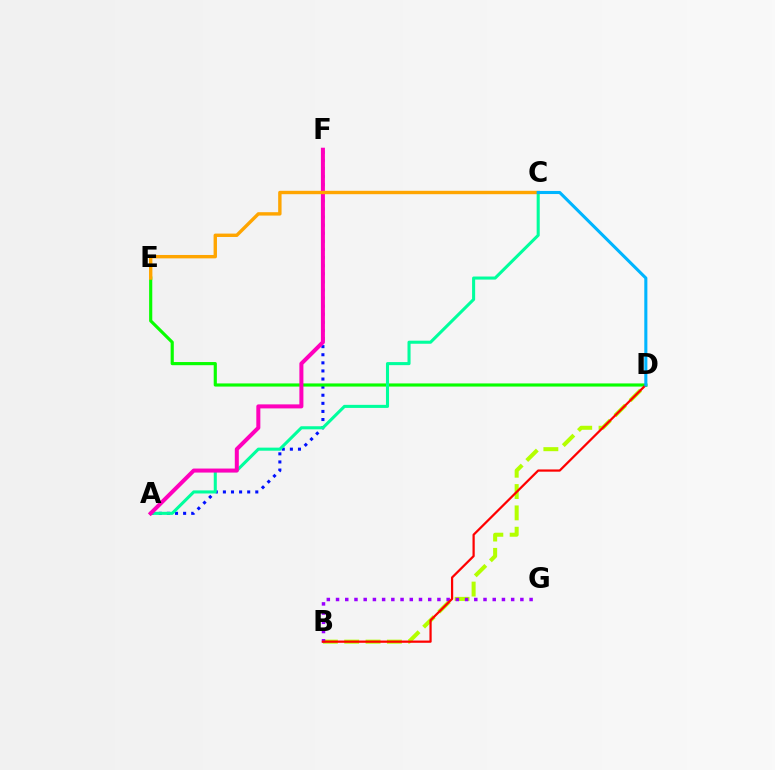{('B', 'D'): [{'color': '#b3ff00', 'line_style': 'dashed', 'thickness': 2.9}, {'color': '#ff0000', 'line_style': 'solid', 'thickness': 1.61}], ('B', 'G'): [{'color': '#9b00ff', 'line_style': 'dotted', 'thickness': 2.5}], ('A', 'F'): [{'color': '#0010ff', 'line_style': 'dotted', 'thickness': 2.2}, {'color': '#ff00bd', 'line_style': 'solid', 'thickness': 2.89}], ('D', 'E'): [{'color': '#08ff00', 'line_style': 'solid', 'thickness': 2.27}], ('A', 'C'): [{'color': '#00ff9d', 'line_style': 'solid', 'thickness': 2.21}], ('C', 'E'): [{'color': '#ffa500', 'line_style': 'solid', 'thickness': 2.44}], ('C', 'D'): [{'color': '#00b5ff', 'line_style': 'solid', 'thickness': 2.22}]}